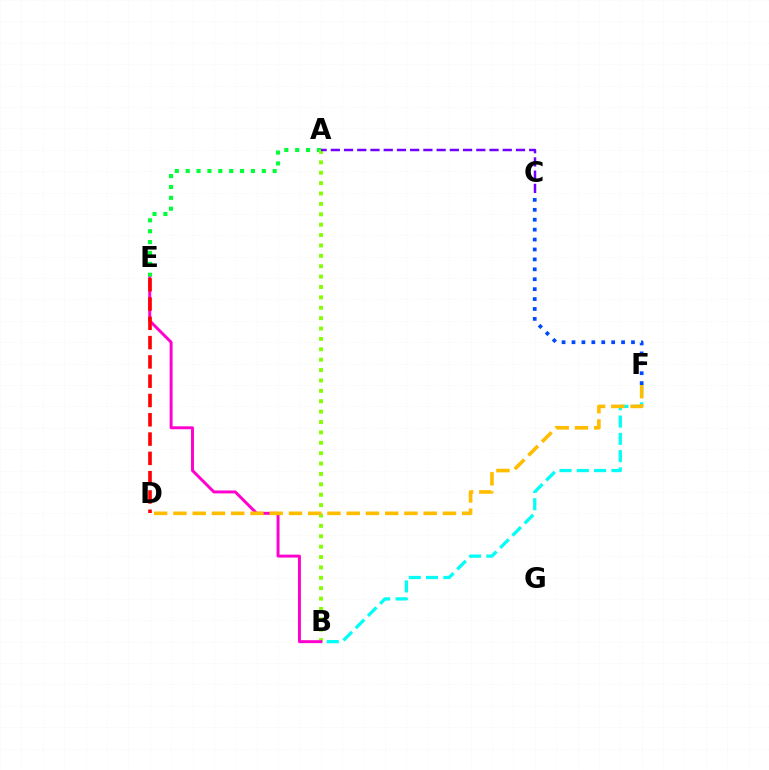{('A', 'E'): [{'color': '#00ff39', 'line_style': 'dotted', 'thickness': 2.96}], ('A', 'B'): [{'color': '#84ff00', 'line_style': 'dotted', 'thickness': 2.82}], ('C', 'F'): [{'color': '#004bff', 'line_style': 'dotted', 'thickness': 2.69}], ('B', 'F'): [{'color': '#00fff6', 'line_style': 'dashed', 'thickness': 2.35}], ('A', 'C'): [{'color': '#7200ff', 'line_style': 'dashed', 'thickness': 1.8}], ('B', 'E'): [{'color': '#ff00cf', 'line_style': 'solid', 'thickness': 2.12}], ('D', 'E'): [{'color': '#ff0000', 'line_style': 'dashed', 'thickness': 2.62}], ('D', 'F'): [{'color': '#ffbd00', 'line_style': 'dashed', 'thickness': 2.62}]}